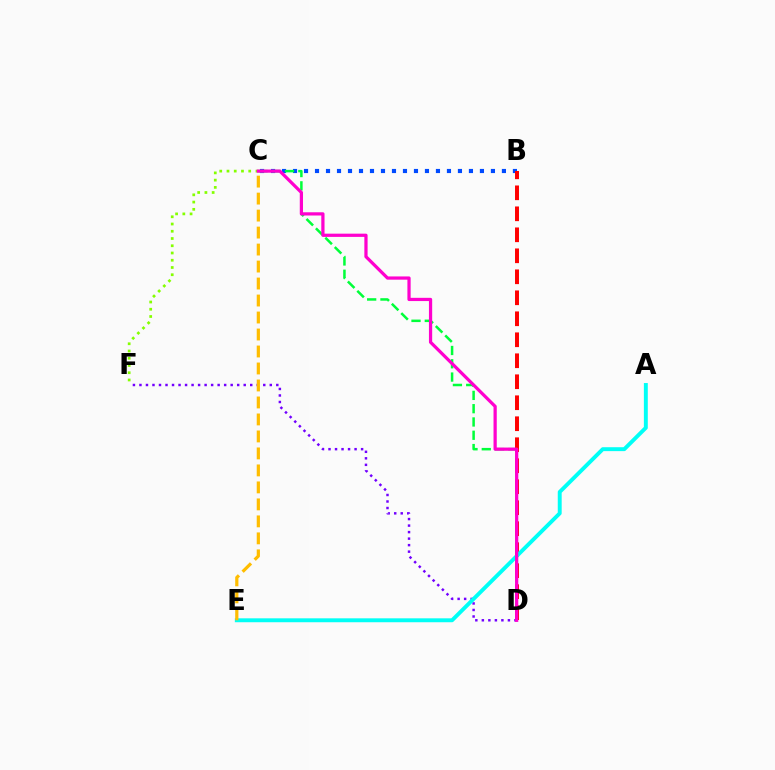{('D', 'F'): [{'color': '#7200ff', 'line_style': 'dotted', 'thickness': 1.77}], ('C', 'F'): [{'color': '#84ff00', 'line_style': 'dotted', 'thickness': 1.97}], ('B', 'C'): [{'color': '#004bff', 'line_style': 'dotted', 'thickness': 2.99}], ('C', 'D'): [{'color': '#00ff39', 'line_style': 'dashed', 'thickness': 1.81}, {'color': '#ff00cf', 'line_style': 'solid', 'thickness': 2.33}], ('B', 'D'): [{'color': '#ff0000', 'line_style': 'dashed', 'thickness': 2.85}], ('A', 'E'): [{'color': '#00fff6', 'line_style': 'solid', 'thickness': 2.82}], ('C', 'E'): [{'color': '#ffbd00', 'line_style': 'dashed', 'thickness': 2.31}]}